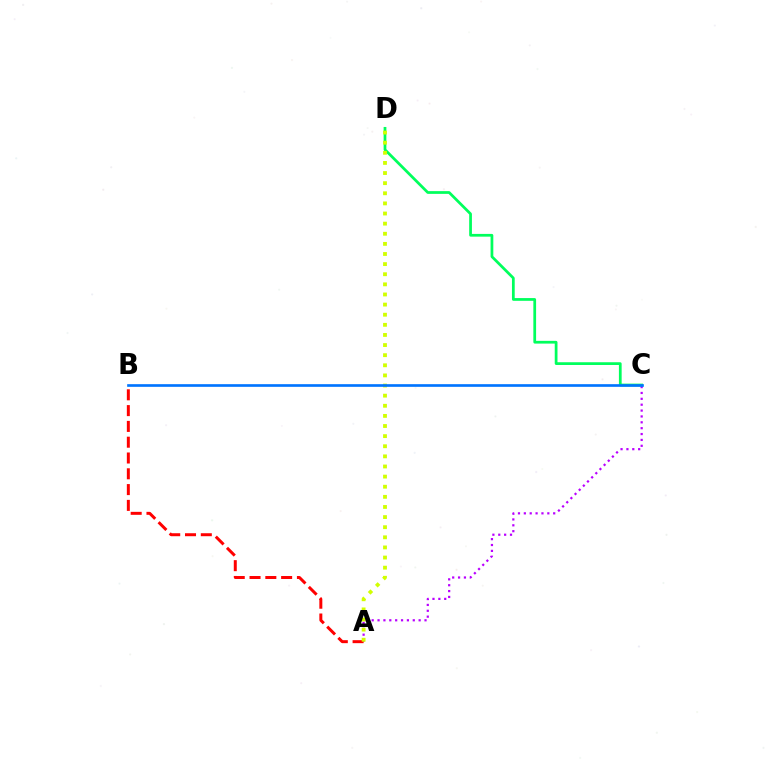{('A', 'C'): [{'color': '#b900ff', 'line_style': 'dotted', 'thickness': 1.6}], ('A', 'B'): [{'color': '#ff0000', 'line_style': 'dashed', 'thickness': 2.15}], ('C', 'D'): [{'color': '#00ff5c', 'line_style': 'solid', 'thickness': 1.98}], ('A', 'D'): [{'color': '#d1ff00', 'line_style': 'dotted', 'thickness': 2.75}], ('B', 'C'): [{'color': '#0074ff', 'line_style': 'solid', 'thickness': 1.92}]}